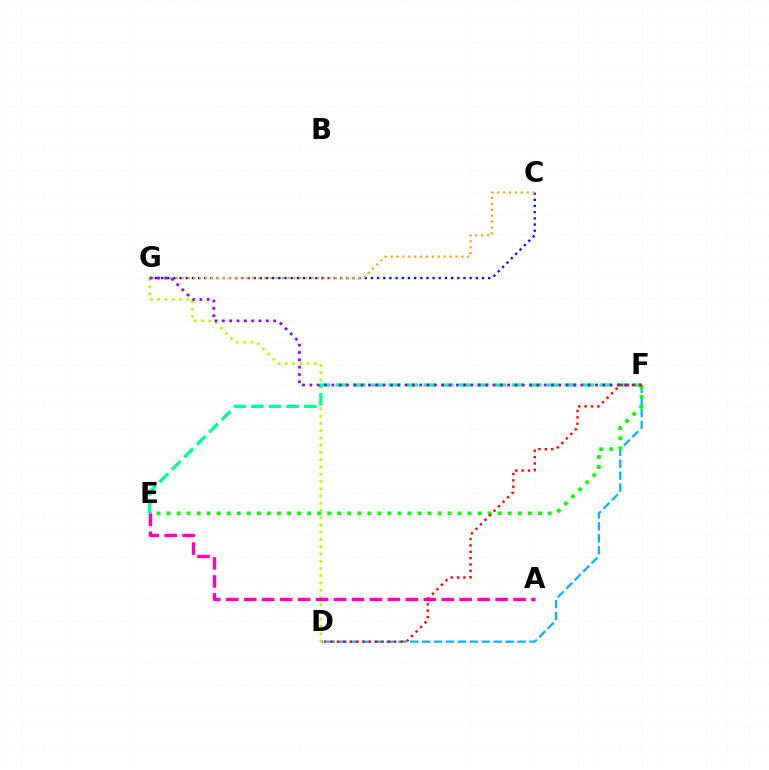{('D', 'F'): [{'color': '#00b5ff', 'line_style': 'dashed', 'thickness': 1.62}, {'color': '#ff0000', 'line_style': 'dotted', 'thickness': 1.73}], ('D', 'G'): [{'color': '#b3ff00', 'line_style': 'dotted', 'thickness': 1.97}], ('C', 'G'): [{'color': '#0010ff', 'line_style': 'dotted', 'thickness': 1.68}, {'color': '#ffa500', 'line_style': 'dotted', 'thickness': 1.6}], ('E', 'F'): [{'color': '#00ff9d', 'line_style': 'dashed', 'thickness': 2.39}, {'color': '#08ff00', 'line_style': 'dotted', 'thickness': 2.73}], ('F', 'G'): [{'color': '#9b00ff', 'line_style': 'dotted', 'thickness': 1.99}], ('A', 'E'): [{'color': '#ff00bd', 'line_style': 'dashed', 'thickness': 2.44}]}